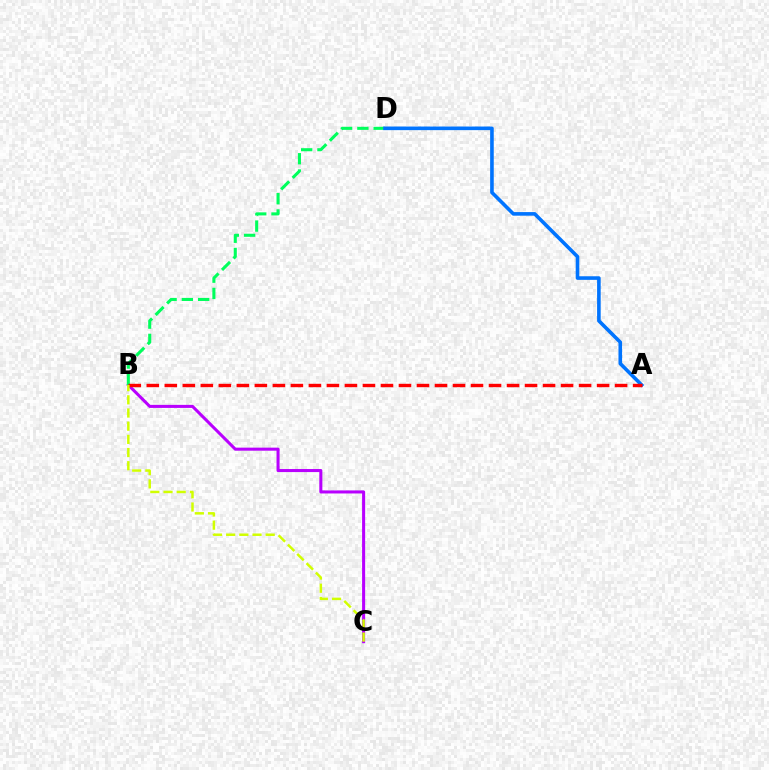{('B', 'C'): [{'color': '#b900ff', 'line_style': 'solid', 'thickness': 2.19}, {'color': '#d1ff00', 'line_style': 'dashed', 'thickness': 1.79}], ('B', 'D'): [{'color': '#00ff5c', 'line_style': 'dashed', 'thickness': 2.21}], ('A', 'D'): [{'color': '#0074ff', 'line_style': 'solid', 'thickness': 2.6}], ('A', 'B'): [{'color': '#ff0000', 'line_style': 'dashed', 'thickness': 2.45}]}